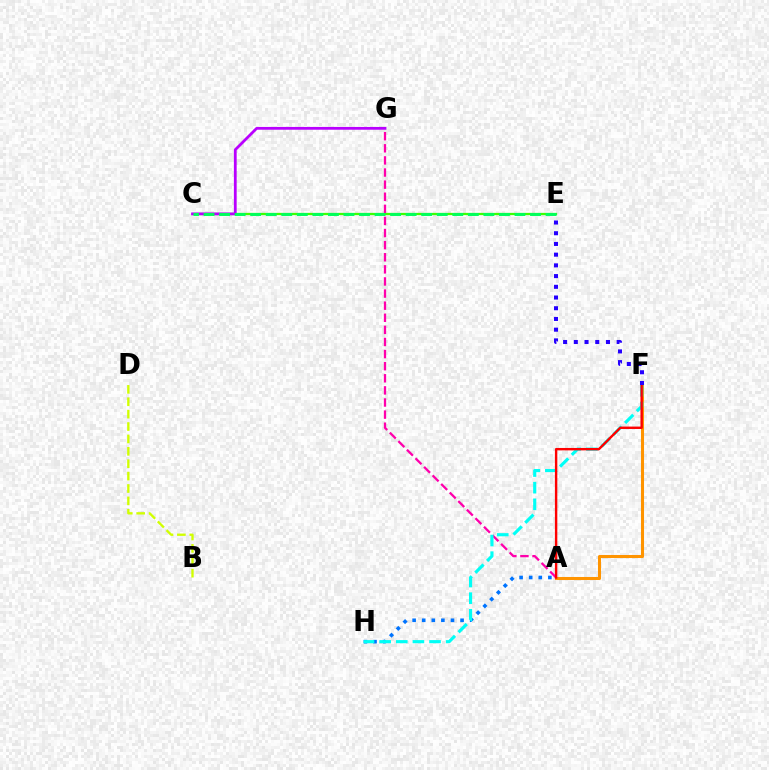{('B', 'D'): [{'color': '#d1ff00', 'line_style': 'dashed', 'thickness': 1.68}], ('A', 'H'): [{'color': '#0074ff', 'line_style': 'dotted', 'thickness': 2.61}], ('A', 'F'): [{'color': '#ff9400', 'line_style': 'solid', 'thickness': 2.2}, {'color': '#ff0000', 'line_style': 'solid', 'thickness': 1.73}], ('C', 'E'): [{'color': '#3dff00', 'line_style': 'solid', 'thickness': 1.63}, {'color': '#00ff5c', 'line_style': 'dashed', 'thickness': 2.11}], ('A', 'G'): [{'color': '#ff00ac', 'line_style': 'dashed', 'thickness': 1.64}], ('C', 'G'): [{'color': '#b900ff', 'line_style': 'solid', 'thickness': 2.0}], ('F', 'H'): [{'color': '#00fff6', 'line_style': 'dashed', 'thickness': 2.26}], ('E', 'F'): [{'color': '#2500ff', 'line_style': 'dotted', 'thickness': 2.91}]}